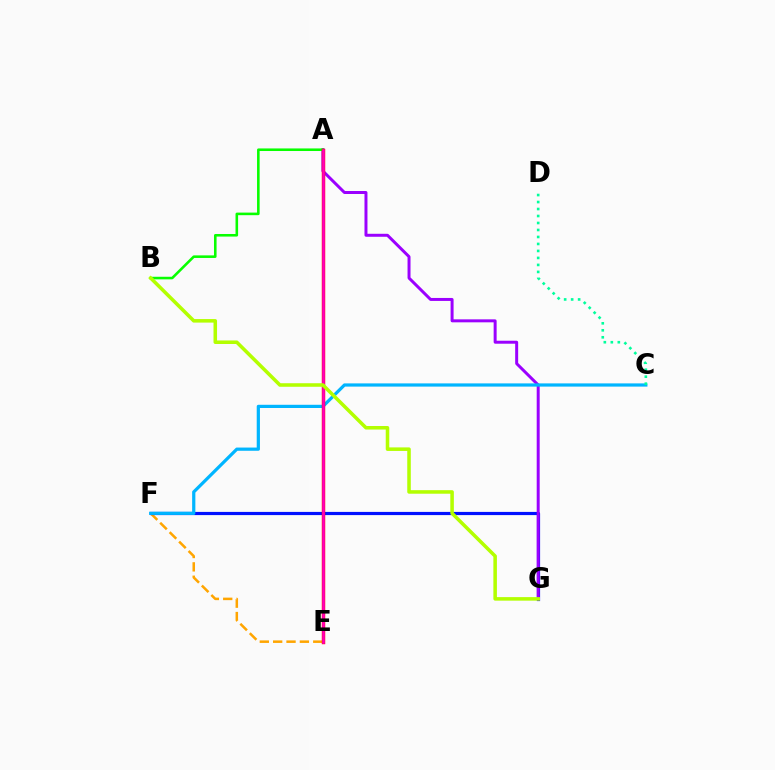{('E', 'F'): [{'color': '#ffa500', 'line_style': 'dashed', 'thickness': 1.81}], ('F', 'G'): [{'color': '#0010ff', 'line_style': 'solid', 'thickness': 2.3}], ('A', 'G'): [{'color': '#9b00ff', 'line_style': 'solid', 'thickness': 2.15}], ('A', 'B'): [{'color': '#08ff00', 'line_style': 'solid', 'thickness': 1.86}], ('C', 'F'): [{'color': '#00b5ff', 'line_style': 'solid', 'thickness': 2.32}], ('A', 'E'): [{'color': '#ff0000', 'line_style': 'solid', 'thickness': 2.46}, {'color': '#ff00bd', 'line_style': 'solid', 'thickness': 1.86}], ('C', 'D'): [{'color': '#00ff9d', 'line_style': 'dotted', 'thickness': 1.9}], ('B', 'G'): [{'color': '#b3ff00', 'line_style': 'solid', 'thickness': 2.55}]}